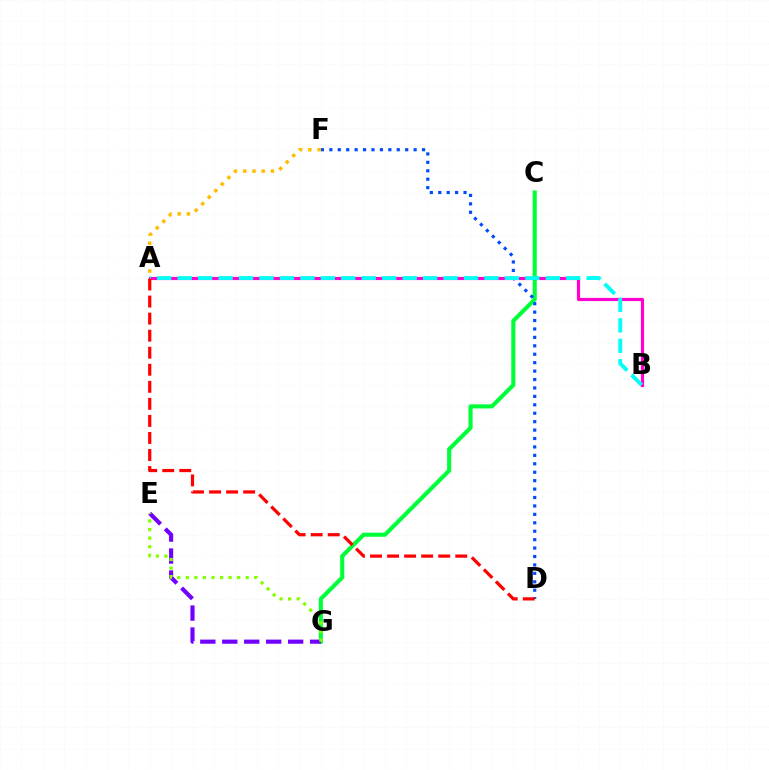{('C', 'G'): [{'color': '#00ff39', 'line_style': 'solid', 'thickness': 2.96}], ('A', 'B'): [{'color': '#ff00cf', 'line_style': 'solid', 'thickness': 2.28}, {'color': '#00fff6', 'line_style': 'dashed', 'thickness': 2.78}], ('E', 'G'): [{'color': '#7200ff', 'line_style': 'dashed', 'thickness': 2.98}, {'color': '#84ff00', 'line_style': 'dotted', 'thickness': 2.32}], ('D', 'F'): [{'color': '#004bff', 'line_style': 'dotted', 'thickness': 2.29}], ('A', 'F'): [{'color': '#ffbd00', 'line_style': 'dotted', 'thickness': 2.51}], ('A', 'D'): [{'color': '#ff0000', 'line_style': 'dashed', 'thickness': 2.32}]}